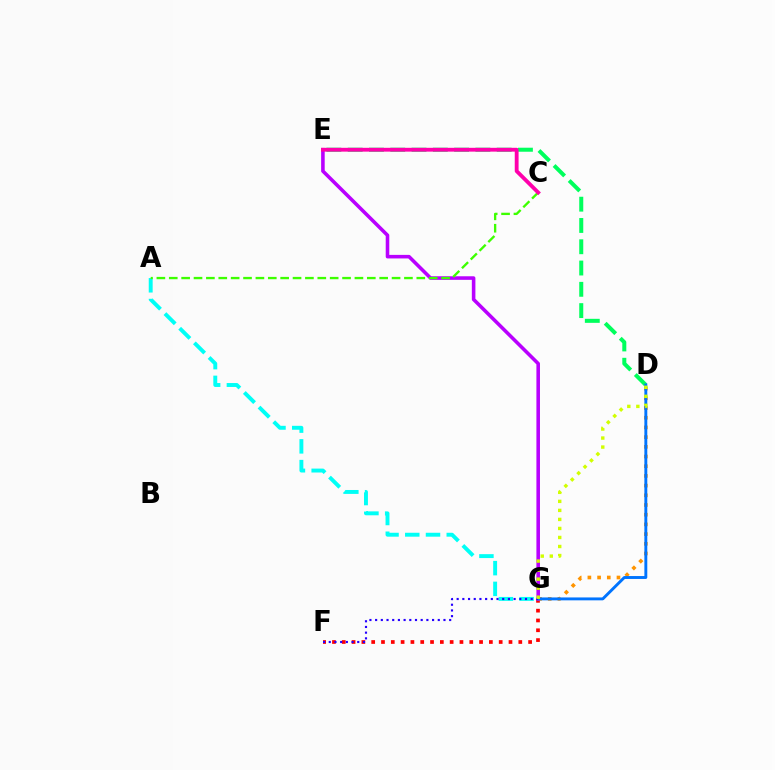{('F', 'G'): [{'color': '#ff0000', 'line_style': 'dotted', 'thickness': 2.66}, {'color': '#2500ff', 'line_style': 'dotted', 'thickness': 1.55}], ('D', 'G'): [{'color': '#ff9400', 'line_style': 'dotted', 'thickness': 2.63}, {'color': '#0074ff', 'line_style': 'solid', 'thickness': 2.09}, {'color': '#d1ff00', 'line_style': 'dotted', 'thickness': 2.45}], ('D', 'E'): [{'color': '#00ff5c', 'line_style': 'dashed', 'thickness': 2.89}], ('A', 'G'): [{'color': '#00fff6', 'line_style': 'dashed', 'thickness': 2.82}], ('E', 'G'): [{'color': '#b900ff', 'line_style': 'solid', 'thickness': 2.57}], ('A', 'C'): [{'color': '#3dff00', 'line_style': 'dashed', 'thickness': 1.68}], ('C', 'E'): [{'color': '#ff00ac', 'line_style': 'solid', 'thickness': 2.76}]}